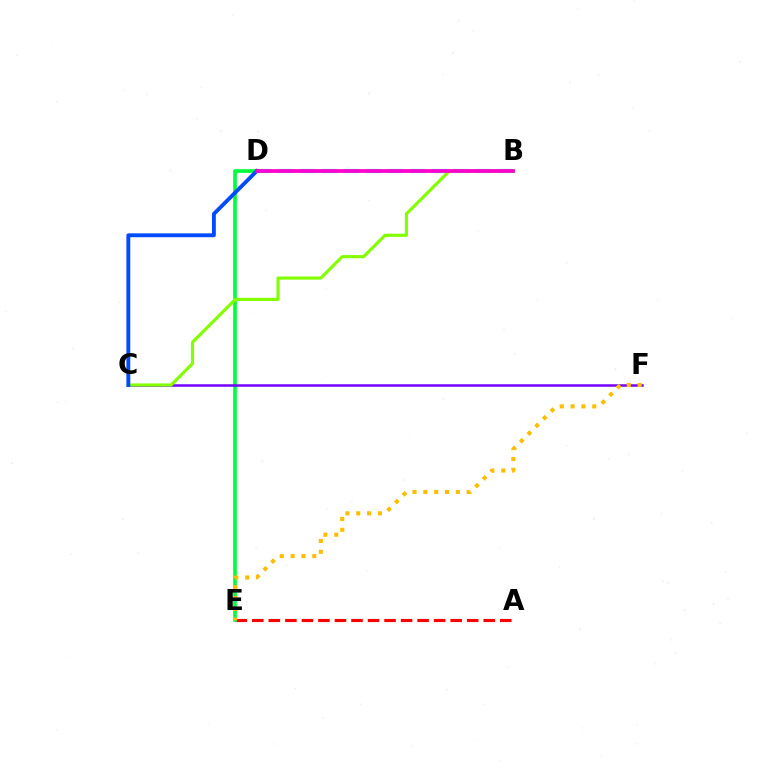{('A', 'E'): [{'color': '#ff0000', 'line_style': 'dashed', 'thickness': 2.25}], ('D', 'E'): [{'color': '#00ff39', 'line_style': 'solid', 'thickness': 2.62}], ('C', 'F'): [{'color': '#7200ff', 'line_style': 'solid', 'thickness': 1.8}], ('B', 'D'): [{'color': '#00fff6', 'line_style': 'dashed', 'thickness': 2.99}, {'color': '#ff00cf', 'line_style': 'solid', 'thickness': 2.7}], ('B', 'C'): [{'color': '#84ff00', 'line_style': 'solid', 'thickness': 2.28}], ('C', 'D'): [{'color': '#004bff', 'line_style': 'solid', 'thickness': 2.79}], ('E', 'F'): [{'color': '#ffbd00', 'line_style': 'dotted', 'thickness': 2.95}]}